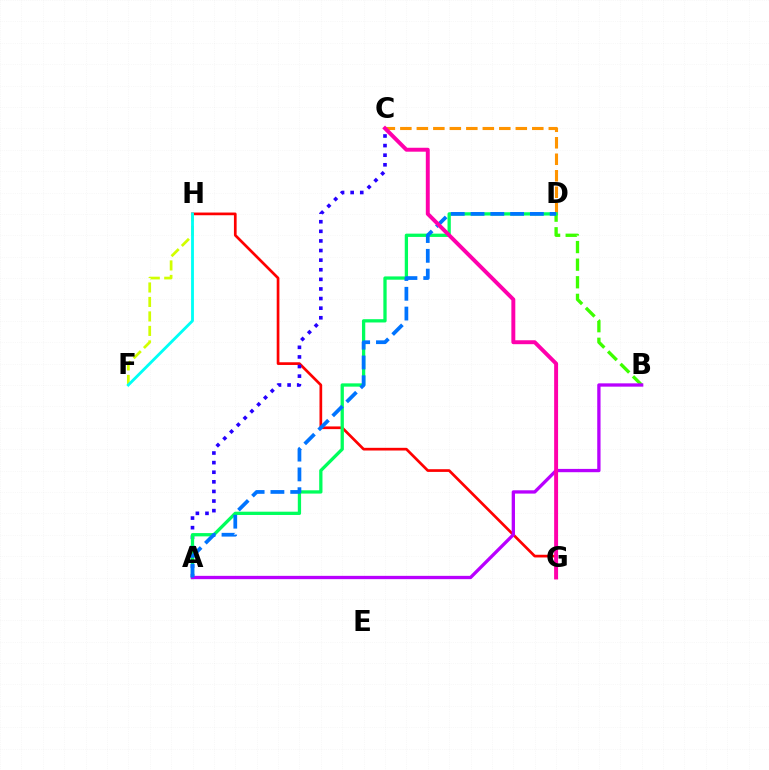{('G', 'H'): [{'color': '#ff0000', 'line_style': 'solid', 'thickness': 1.94}], ('A', 'C'): [{'color': '#2500ff', 'line_style': 'dotted', 'thickness': 2.61}], ('C', 'D'): [{'color': '#ff9400', 'line_style': 'dashed', 'thickness': 2.24}], ('B', 'D'): [{'color': '#3dff00', 'line_style': 'dashed', 'thickness': 2.39}], ('A', 'D'): [{'color': '#00ff5c', 'line_style': 'solid', 'thickness': 2.37}, {'color': '#0074ff', 'line_style': 'dashed', 'thickness': 2.69}], ('A', 'B'): [{'color': '#b900ff', 'line_style': 'solid', 'thickness': 2.38}], ('C', 'G'): [{'color': '#ff00ac', 'line_style': 'solid', 'thickness': 2.83}], ('F', 'H'): [{'color': '#d1ff00', 'line_style': 'dashed', 'thickness': 1.97}, {'color': '#00fff6', 'line_style': 'solid', 'thickness': 2.05}]}